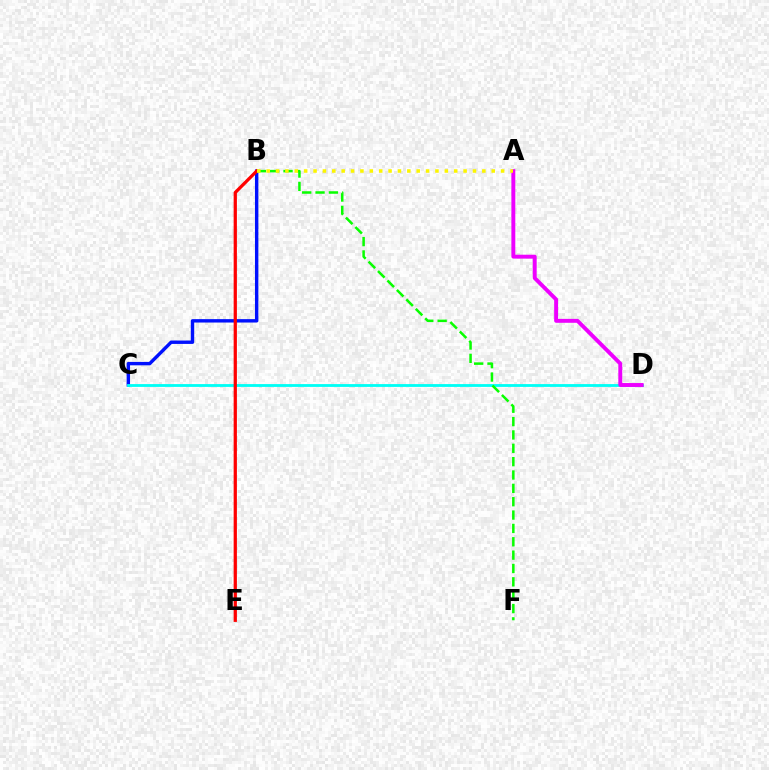{('B', 'C'): [{'color': '#0010ff', 'line_style': 'solid', 'thickness': 2.45}], ('C', 'D'): [{'color': '#00fff6', 'line_style': 'solid', 'thickness': 2.03}], ('B', 'F'): [{'color': '#08ff00', 'line_style': 'dashed', 'thickness': 1.81}], ('A', 'D'): [{'color': '#ee00ff', 'line_style': 'solid', 'thickness': 2.82}], ('B', 'E'): [{'color': '#ff0000', 'line_style': 'solid', 'thickness': 2.34}], ('A', 'B'): [{'color': '#fcf500', 'line_style': 'dotted', 'thickness': 2.55}]}